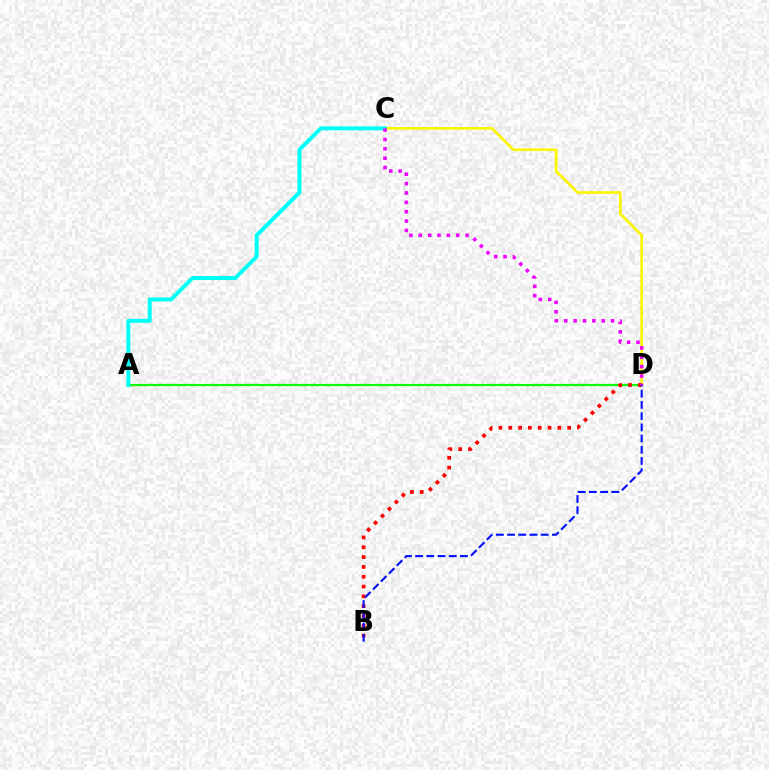{('A', 'D'): [{'color': '#08ff00', 'line_style': 'solid', 'thickness': 1.58}], ('C', 'D'): [{'color': '#fcf500', 'line_style': 'solid', 'thickness': 1.92}, {'color': '#ee00ff', 'line_style': 'dotted', 'thickness': 2.54}], ('B', 'D'): [{'color': '#ff0000', 'line_style': 'dotted', 'thickness': 2.67}, {'color': '#0010ff', 'line_style': 'dashed', 'thickness': 1.52}], ('A', 'C'): [{'color': '#00fff6', 'line_style': 'solid', 'thickness': 2.84}]}